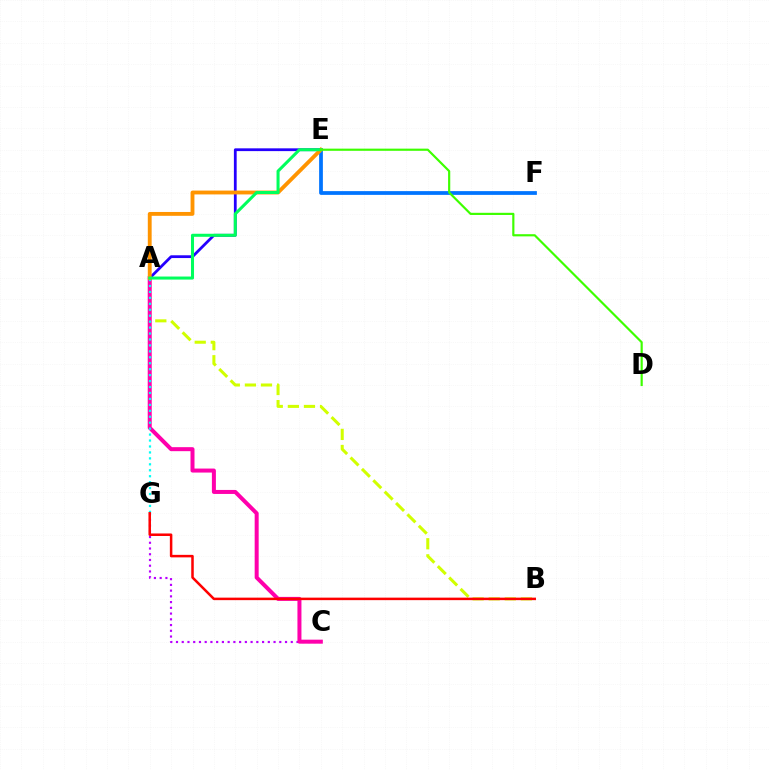{('A', 'B'): [{'color': '#d1ff00', 'line_style': 'dashed', 'thickness': 2.19}], ('E', 'F'): [{'color': '#0074ff', 'line_style': 'solid', 'thickness': 2.7}], ('C', 'G'): [{'color': '#b900ff', 'line_style': 'dotted', 'thickness': 1.56}], ('A', 'C'): [{'color': '#ff00ac', 'line_style': 'solid', 'thickness': 2.88}], ('A', 'E'): [{'color': '#2500ff', 'line_style': 'solid', 'thickness': 2.0}, {'color': '#ff9400', 'line_style': 'solid', 'thickness': 2.77}, {'color': '#00ff5c', 'line_style': 'solid', 'thickness': 2.19}], ('A', 'G'): [{'color': '#00fff6', 'line_style': 'dotted', 'thickness': 1.62}], ('B', 'G'): [{'color': '#ff0000', 'line_style': 'solid', 'thickness': 1.81}], ('D', 'E'): [{'color': '#3dff00', 'line_style': 'solid', 'thickness': 1.56}]}